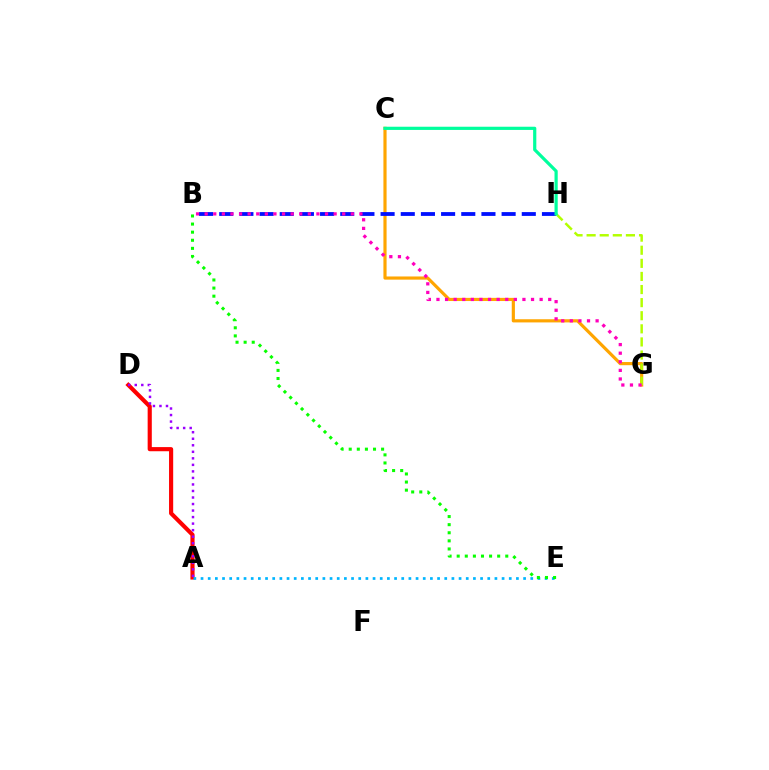{('A', 'D'): [{'color': '#ff0000', 'line_style': 'solid', 'thickness': 2.98}, {'color': '#9b00ff', 'line_style': 'dotted', 'thickness': 1.77}], ('C', 'G'): [{'color': '#ffa500', 'line_style': 'solid', 'thickness': 2.28}], ('A', 'E'): [{'color': '#00b5ff', 'line_style': 'dotted', 'thickness': 1.95}], ('G', 'H'): [{'color': '#b3ff00', 'line_style': 'dashed', 'thickness': 1.78}], ('B', 'H'): [{'color': '#0010ff', 'line_style': 'dashed', 'thickness': 2.74}], ('B', 'G'): [{'color': '#ff00bd', 'line_style': 'dotted', 'thickness': 2.34}], ('B', 'E'): [{'color': '#08ff00', 'line_style': 'dotted', 'thickness': 2.2}], ('C', 'H'): [{'color': '#00ff9d', 'line_style': 'solid', 'thickness': 2.3}]}